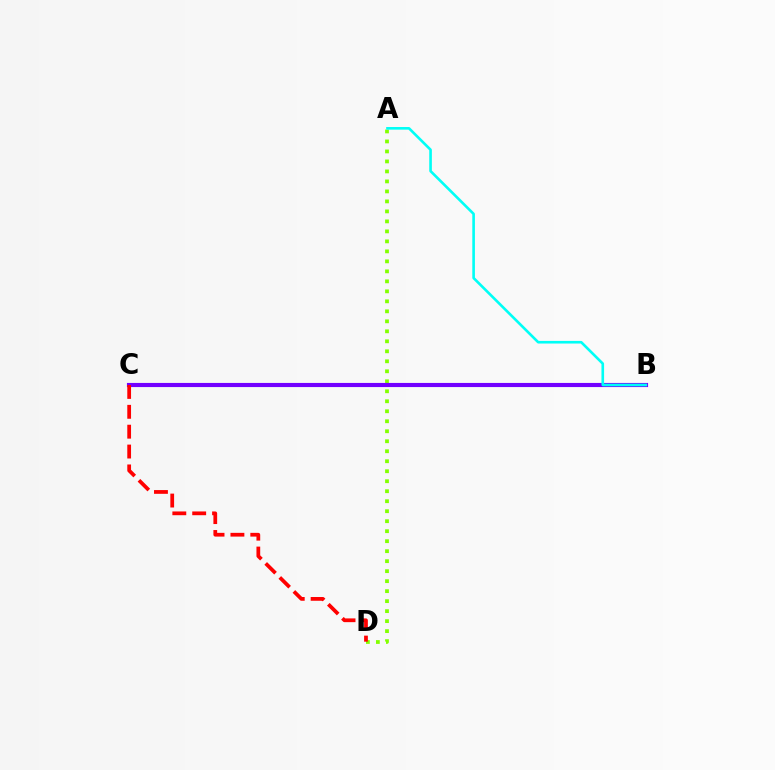{('A', 'D'): [{'color': '#84ff00', 'line_style': 'dotted', 'thickness': 2.72}], ('B', 'C'): [{'color': '#7200ff', 'line_style': 'solid', 'thickness': 2.98}], ('C', 'D'): [{'color': '#ff0000', 'line_style': 'dashed', 'thickness': 2.7}], ('A', 'B'): [{'color': '#00fff6', 'line_style': 'solid', 'thickness': 1.89}]}